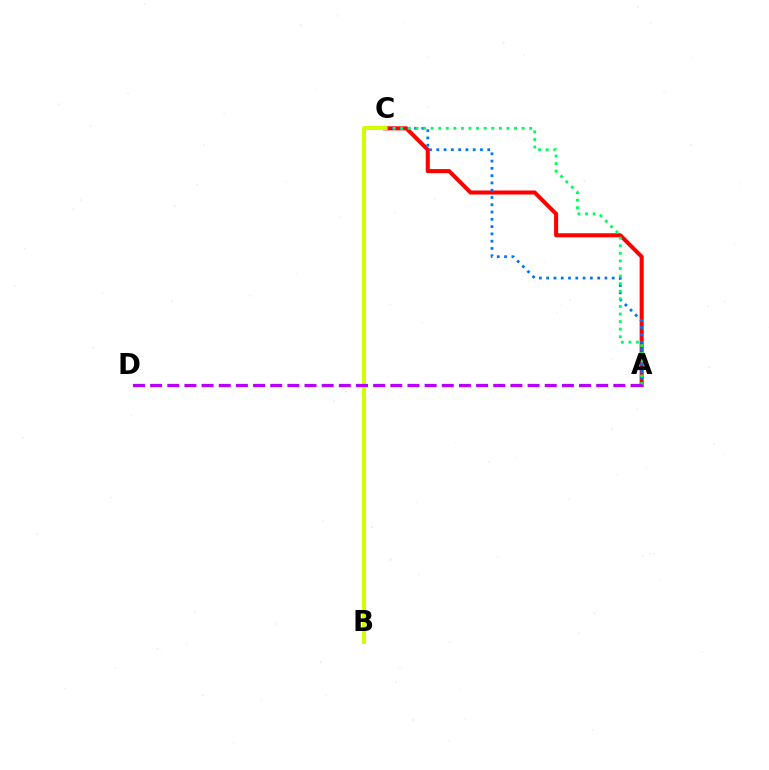{('A', 'C'): [{'color': '#ff0000', 'line_style': 'solid', 'thickness': 2.92}, {'color': '#0074ff', 'line_style': 'dotted', 'thickness': 1.98}, {'color': '#00ff5c', 'line_style': 'dotted', 'thickness': 2.06}], ('B', 'C'): [{'color': '#d1ff00', 'line_style': 'solid', 'thickness': 2.88}], ('A', 'D'): [{'color': '#b900ff', 'line_style': 'dashed', 'thickness': 2.33}]}